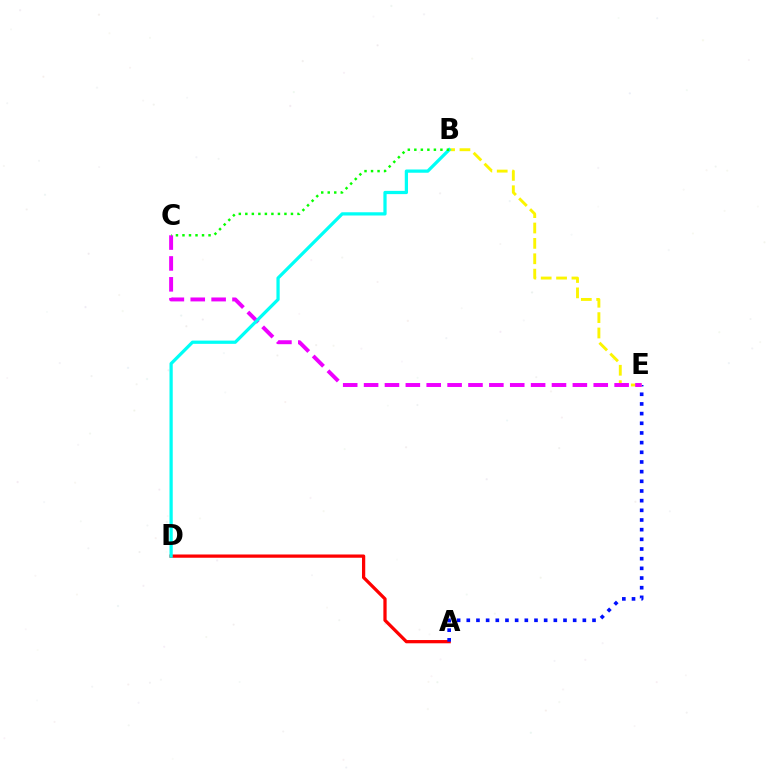{('A', 'D'): [{'color': '#ff0000', 'line_style': 'solid', 'thickness': 2.34}], ('A', 'E'): [{'color': '#0010ff', 'line_style': 'dotted', 'thickness': 2.63}], ('B', 'E'): [{'color': '#fcf500', 'line_style': 'dashed', 'thickness': 2.09}], ('C', 'E'): [{'color': '#ee00ff', 'line_style': 'dashed', 'thickness': 2.84}], ('B', 'D'): [{'color': '#00fff6', 'line_style': 'solid', 'thickness': 2.33}], ('B', 'C'): [{'color': '#08ff00', 'line_style': 'dotted', 'thickness': 1.77}]}